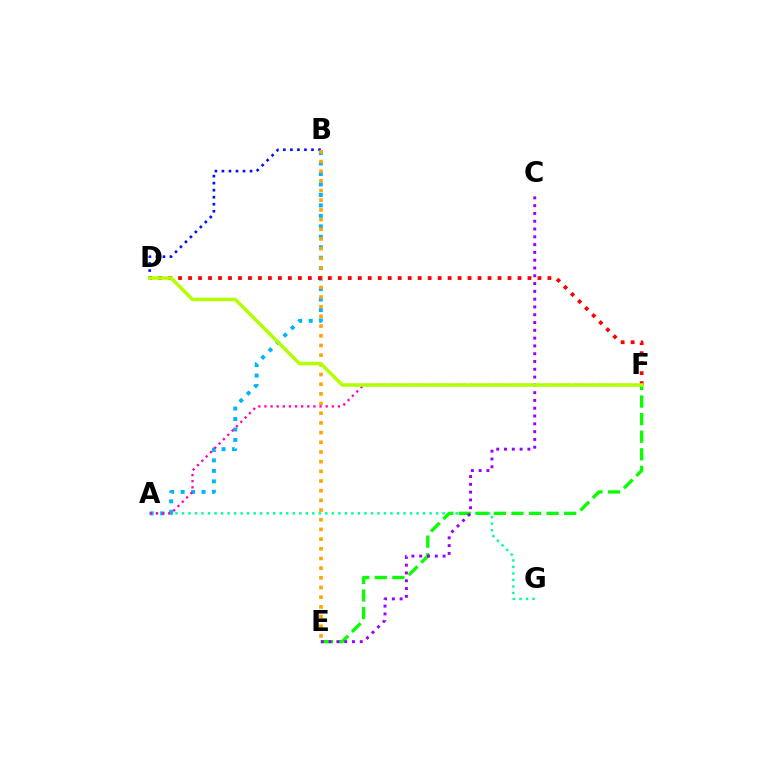{('A', 'G'): [{'color': '#00ff9d', 'line_style': 'dotted', 'thickness': 1.77}], ('E', 'F'): [{'color': '#08ff00', 'line_style': 'dashed', 'thickness': 2.39}], ('B', 'D'): [{'color': '#0010ff', 'line_style': 'dotted', 'thickness': 1.91}], ('A', 'B'): [{'color': '#00b5ff', 'line_style': 'dotted', 'thickness': 2.84}], ('B', 'E'): [{'color': '#ffa500', 'line_style': 'dotted', 'thickness': 2.63}], ('A', 'F'): [{'color': '#ff00bd', 'line_style': 'dotted', 'thickness': 1.66}], ('C', 'E'): [{'color': '#9b00ff', 'line_style': 'dotted', 'thickness': 2.12}], ('D', 'F'): [{'color': '#ff0000', 'line_style': 'dotted', 'thickness': 2.71}, {'color': '#b3ff00', 'line_style': 'solid', 'thickness': 2.51}]}